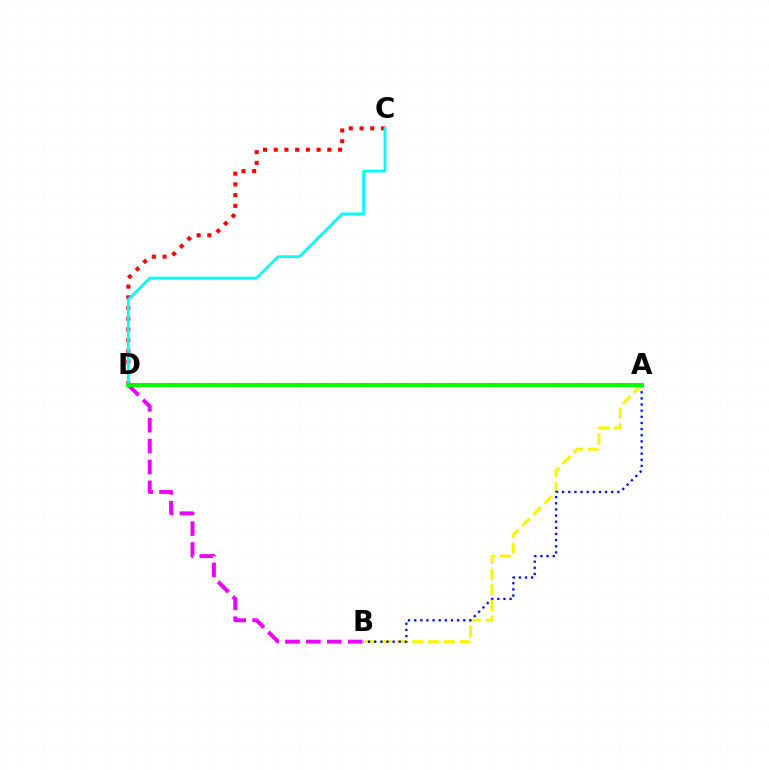{('C', 'D'): [{'color': '#ff0000', 'line_style': 'dotted', 'thickness': 2.91}, {'color': '#00fff6', 'line_style': 'solid', 'thickness': 1.97}], ('A', 'B'): [{'color': '#fcf500', 'line_style': 'dashed', 'thickness': 2.14}, {'color': '#0010ff', 'line_style': 'dotted', 'thickness': 1.67}], ('B', 'D'): [{'color': '#ee00ff', 'line_style': 'dashed', 'thickness': 2.84}], ('A', 'D'): [{'color': '#08ff00', 'line_style': 'solid', 'thickness': 2.95}]}